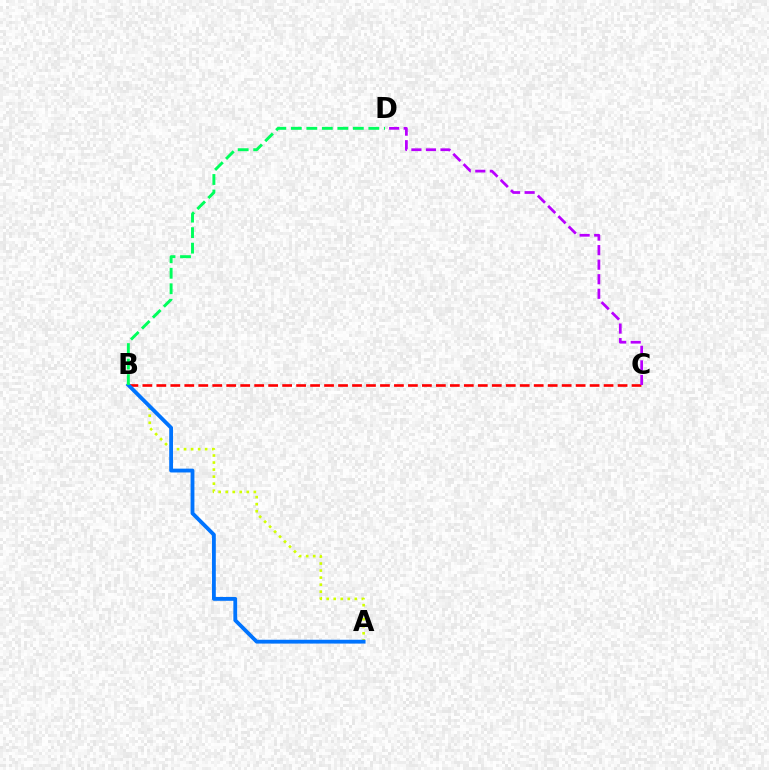{('A', 'B'): [{'color': '#d1ff00', 'line_style': 'dotted', 'thickness': 1.91}, {'color': '#0074ff', 'line_style': 'solid', 'thickness': 2.75}], ('B', 'C'): [{'color': '#ff0000', 'line_style': 'dashed', 'thickness': 1.9}], ('C', 'D'): [{'color': '#b900ff', 'line_style': 'dashed', 'thickness': 1.98}], ('B', 'D'): [{'color': '#00ff5c', 'line_style': 'dashed', 'thickness': 2.11}]}